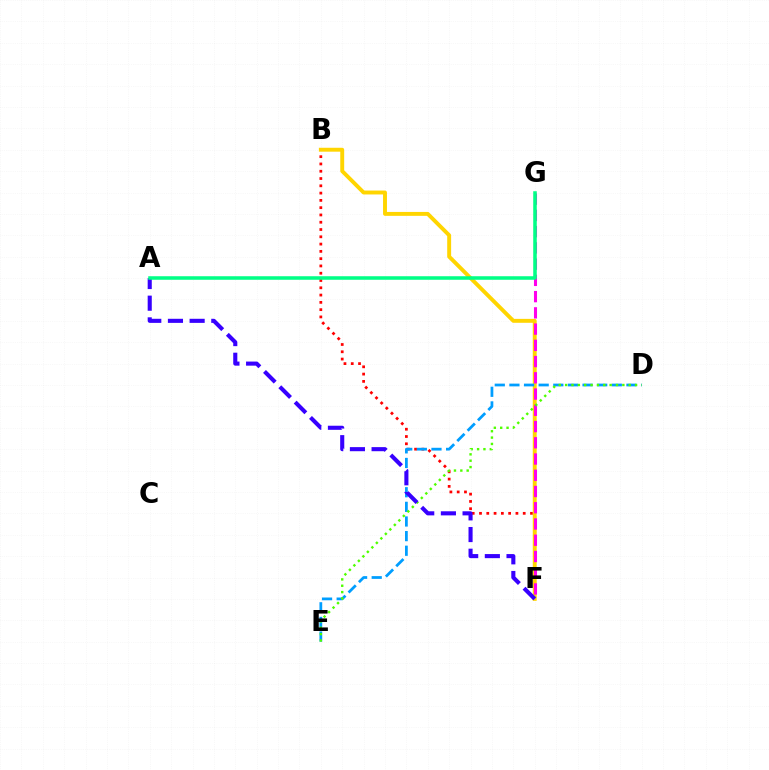{('B', 'F'): [{'color': '#ff0000', 'line_style': 'dotted', 'thickness': 1.98}, {'color': '#ffd500', 'line_style': 'solid', 'thickness': 2.82}], ('D', 'E'): [{'color': '#009eff', 'line_style': 'dashed', 'thickness': 1.99}, {'color': '#4fff00', 'line_style': 'dotted', 'thickness': 1.73}], ('F', 'G'): [{'color': '#ff00ed', 'line_style': 'dashed', 'thickness': 2.21}], ('A', 'F'): [{'color': '#3700ff', 'line_style': 'dashed', 'thickness': 2.95}], ('A', 'G'): [{'color': '#00ff86', 'line_style': 'solid', 'thickness': 2.55}]}